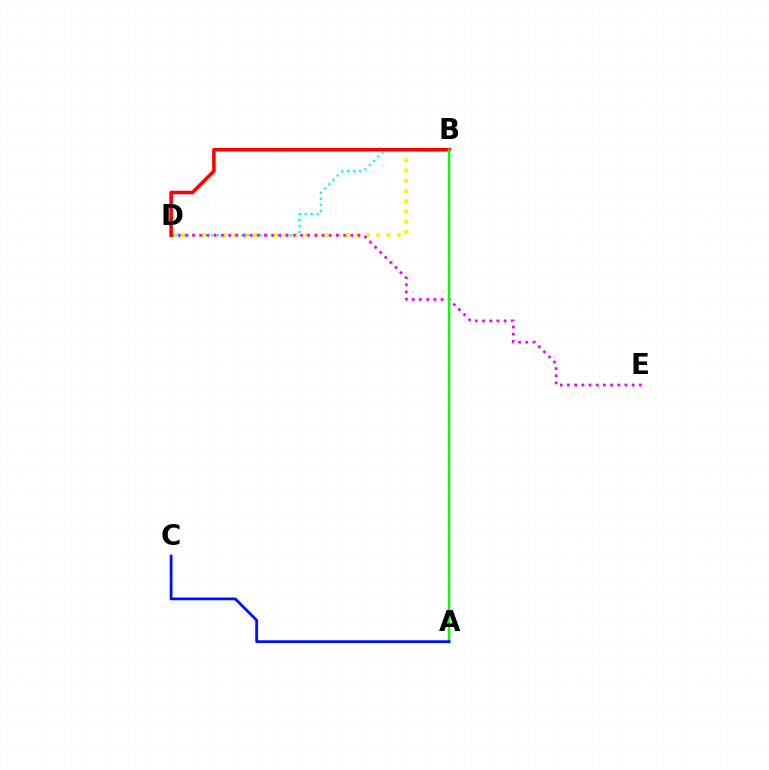{('B', 'D'): [{'color': '#00fff6', 'line_style': 'dotted', 'thickness': 1.64}, {'color': '#fcf500', 'line_style': 'dotted', 'thickness': 2.78}, {'color': '#ff0000', 'line_style': 'solid', 'thickness': 2.57}], ('D', 'E'): [{'color': '#ee00ff', 'line_style': 'dotted', 'thickness': 1.95}], ('A', 'B'): [{'color': '#08ff00', 'line_style': 'solid', 'thickness': 1.79}], ('A', 'C'): [{'color': '#0010ff', 'line_style': 'solid', 'thickness': 2.01}]}